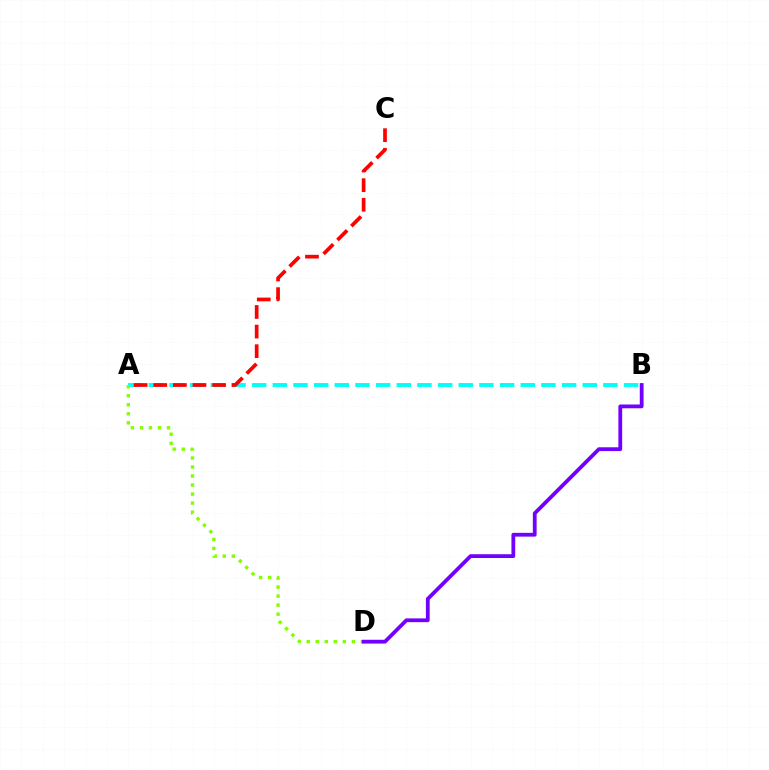{('A', 'B'): [{'color': '#00fff6', 'line_style': 'dashed', 'thickness': 2.81}], ('A', 'C'): [{'color': '#ff0000', 'line_style': 'dashed', 'thickness': 2.66}], ('A', 'D'): [{'color': '#84ff00', 'line_style': 'dotted', 'thickness': 2.45}], ('B', 'D'): [{'color': '#7200ff', 'line_style': 'solid', 'thickness': 2.73}]}